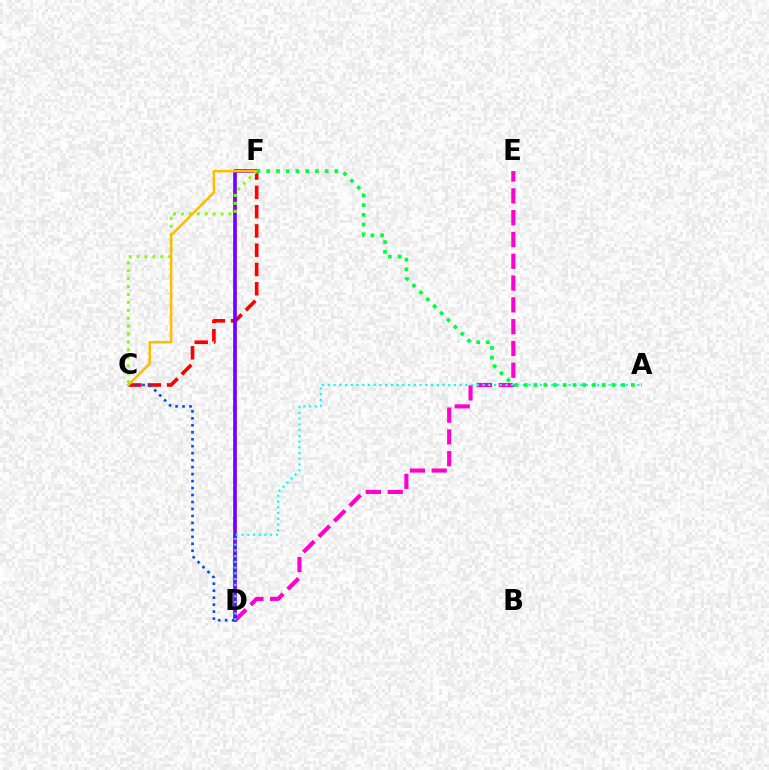{('C', 'F'): [{'color': '#ff0000', 'line_style': 'dashed', 'thickness': 2.62}, {'color': '#84ff00', 'line_style': 'dotted', 'thickness': 2.15}, {'color': '#ffbd00', 'line_style': 'solid', 'thickness': 1.8}], ('D', 'E'): [{'color': '#ff00cf', 'line_style': 'dashed', 'thickness': 2.96}], ('D', 'F'): [{'color': '#7200ff', 'line_style': 'solid', 'thickness': 2.63}], ('C', 'D'): [{'color': '#004bff', 'line_style': 'dotted', 'thickness': 1.89}], ('A', 'D'): [{'color': '#00fff6', 'line_style': 'dotted', 'thickness': 1.56}], ('A', 'F'): [{'color': '#00ff39', 'line_style': 'dotted', 'thickness': 2.64}]}